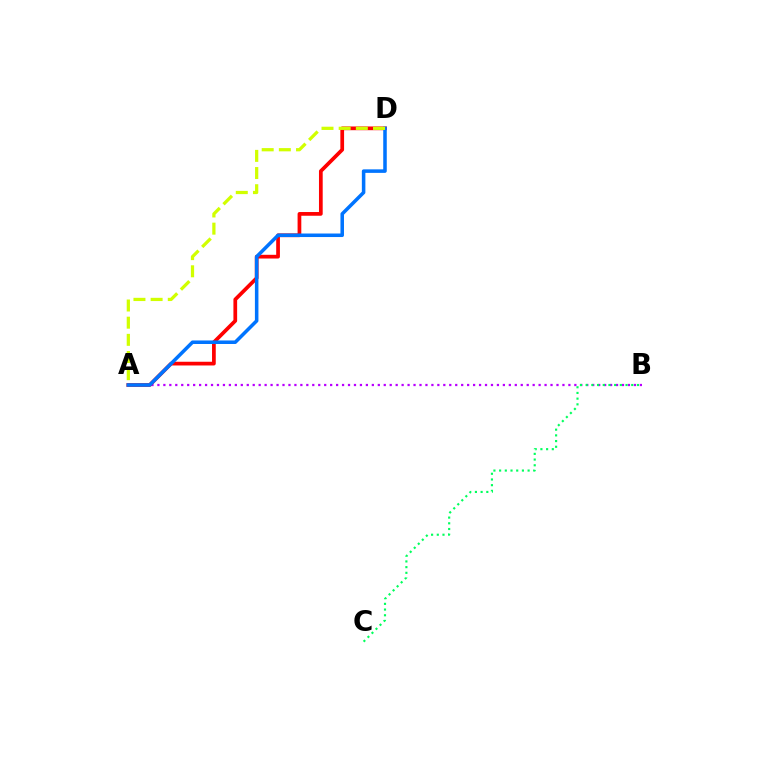{('A', 'B'): [{'color': '#b900ff', 'line_style': 'dotted', 'thickness': 1.62}], ('A', 'D'): [{'color': '#ff0000', 'line_style': 'solid', 'thickness': 2.68}, {'color': '#0074ff', 'line_style': 'solid', 'thickness': 2.54}, {'color': '#d1ff00', 'line_style': 'dashed', 'thickness': 2.33}], ('B', 'C'): [{'color': '#00ff5c', 'line_style': 'dotted', 'thickness': 1.55}]}